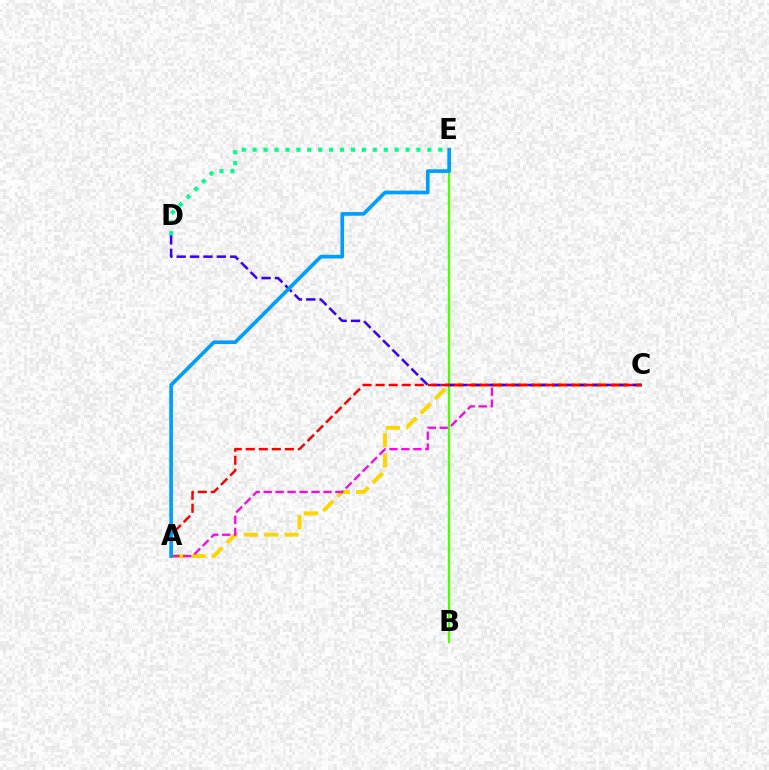{('A', 'C'): [{'color': '#ffd500', 'line_style': 'dashed', 'thickness': 2.77}, {'color': '#ff00ed', 'line_style': 'dashed', 'thickness': 1.62}, {'color': '#ff0000', 'line_style': 'dashed', 'thickness': 1.77}], ('B', 'E'): [{'color': '#4fff00', 'line_style': 'solid', 'thickness': 1.62}], ('D', 'E'): [{'color': '#00ff86', 'line_style': 'dotted', 'thickness': 2.97}], ('C', 'D'): [{'color': '#3700ff', 'line_style': 'dashed', 'thickness': 1.82}], ('A', 'E'): [{'color': '#009eff', 'line_style': 'solid', 'thickness': 2.63}]}